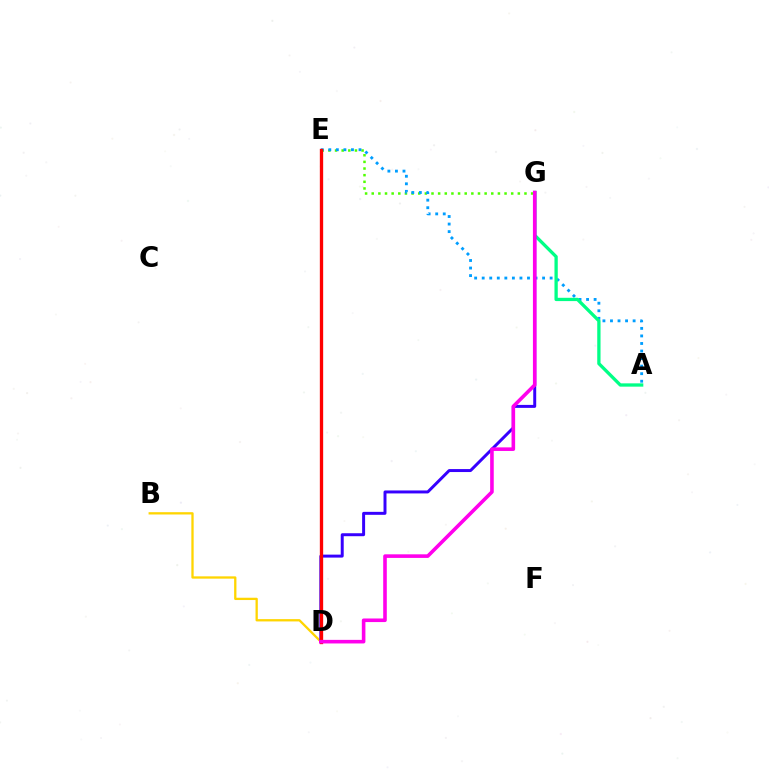{('E', 'G'): [{'color': '#4fff00', 'line_style': 'dotted', 'thickness': 1.8}], ('A', 'E'): [{'color': '#009eff', 'line_style': 'dotted', 'thickness': 2.05}], ('B', 'D'): [{'color': '#ffd500', 'line_style': 'solid', 'thickness': 1.66}], ('A', 'G'): [{'color': '#00ff86', 'line_style': 'solid', 'thickness': 2.37}], ('D', 'G'): [{'color': '#3700ff', 'line_style': 'solid', 'thickness': 2.14}, {'color': '#ff00ed', 'line_style': 'solid', 'thickness': 2.59}], ('D', 'E'): [{'color': '#ff0000', 'line_style': 'solid', 'thickness': 2.39}]}